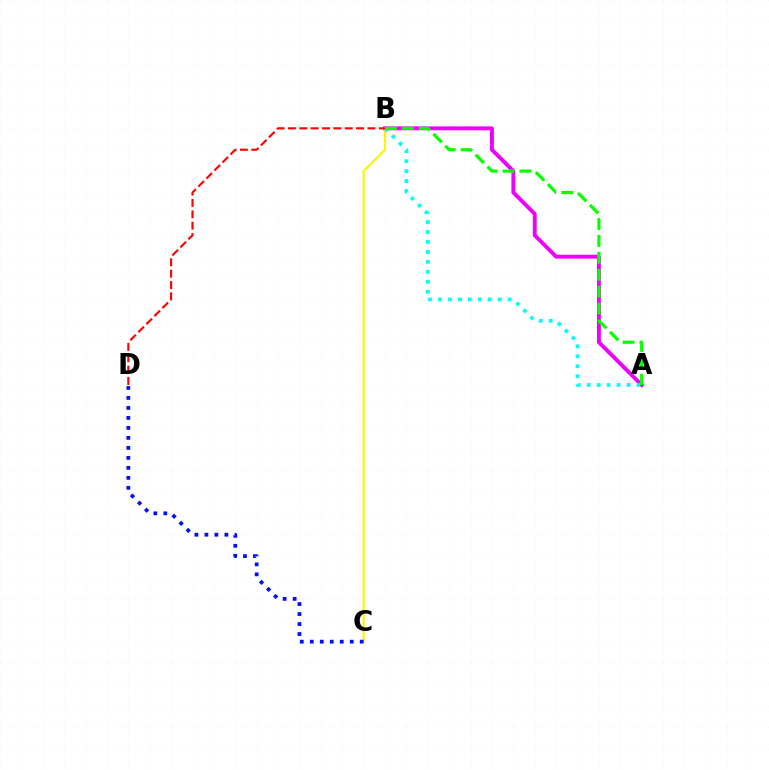{('A', 'B'): [{'color': '#ee00ff', 'line_style': 'solid', 'thickness': 2.8}, {'color': '#00fff6', 'line_style': 'dotted', 'thickness': 2.71}, {'color': '#08ff00', 'line_style': 'dashed', 'thickness': 2.3}], ('B', 'C'): [{'color': '#fcf500', 'line_style': 'solid', 'thickness': 1.54}], ('C', 'D'): [{'color': '#0010ff', 'line_style': 'dotted', 'thickness': 2.71}], ('B', 'D'): [{'color': '#ff0000', 'line_style': 'dashed', 'thickness': 1.54}]}